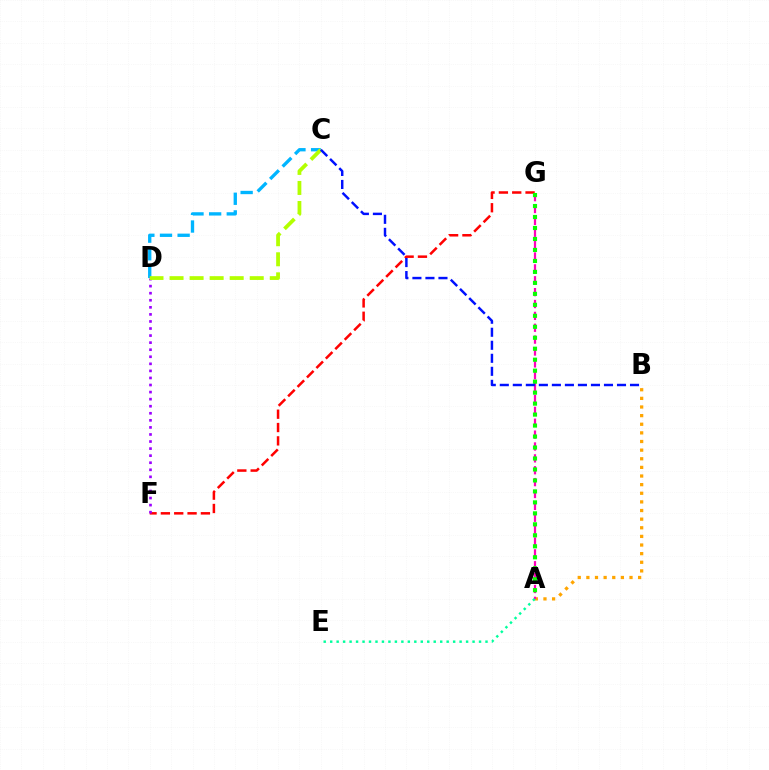{('A', 'B'): [{'color': '#ffa500', 'line_style': 'dotted', 'thickness': 2.34}], ('F', 'G'): [{'color': '#ff0000', 'line_style': 'dashed', 'thickness': 1.81}], ('D', 'F'): [{'color': '#9b00ff', 'line_style': 'dotted', 'thickness': 1.92}], ('A', 'G'): [{'color': '#ff00bd', 'line_style': 'dashed', 'thickness': 1.61}, {'color': '#08ff00', 'line_style': 'dotted', 'thickness': 2.98}], ('A', 'E'): [{'color': '#00ff9d', 'line_style': 'dotted', 'thickness': 1.76}], ('C', 'D'): [{'color': '#00b5ff', 'line_style': 'dashed', 'thickness': 2.4}, {'color': '#b3ff00', 'line_style': 'dashed', 'thickness': 2.72}], ('B', 'C'): [{'color': '#0010ff', 'line_style': 'dashed', 'thickness': 1.77}]}